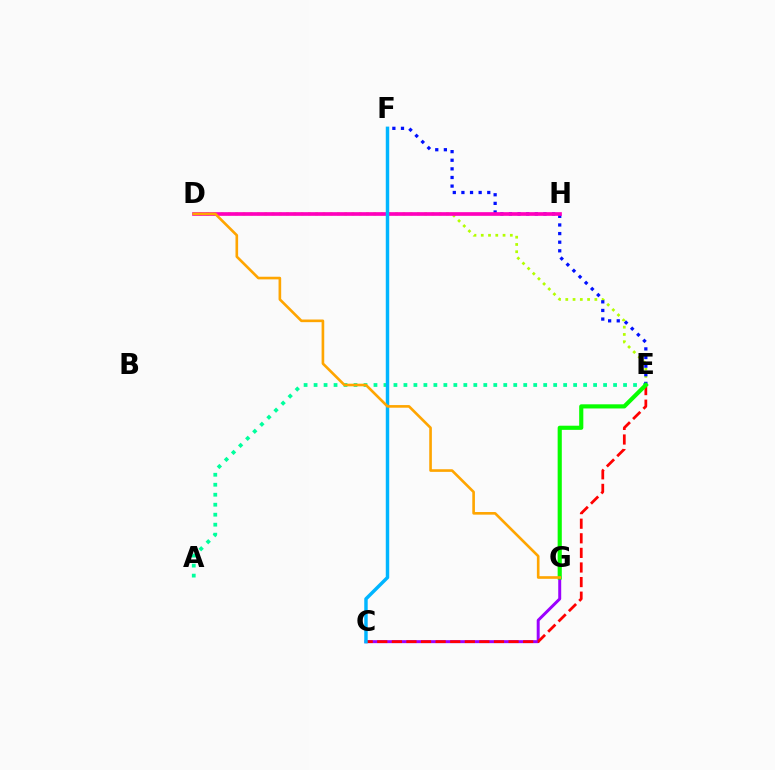{('D', 'E'): [{'color': '#b3ff00', 'line_style': 'dotted', 'thickness': 1.97}], ('C', 'G'): [{'color': '#9b00ff', 'line_style': 'solid', 'thickness': 2.13}], ('A', 'E'): [{'color': '#00ff9d', 'line_style': 'dotted', 'thickness': 2.71}], ('C', 'E'): [{'color': '#ff0000', 'line_style': 'dashed', 'thickness': 1.98}], ('E', 'F'): [{'color': '#0010ff', 'line_style': 'dotted', 'thickness': 2.34}], ('E', 'G'): [{'color': '#08ff00', 'line_style': 'solid', 'thickness': 2.98}], ('D', 'H'): [{'color': '#ff00bd', 'line_style': 'solid', 'thickness': 2.65}], ('C', 'F'): [{'color': '#00b5ff', 'line_style': 'solid', 'thickness': 2.48}], ('D', 'G'): [{'color': '#ffa500', 'line_style': 'solid', 'thickness': 1.9}]}